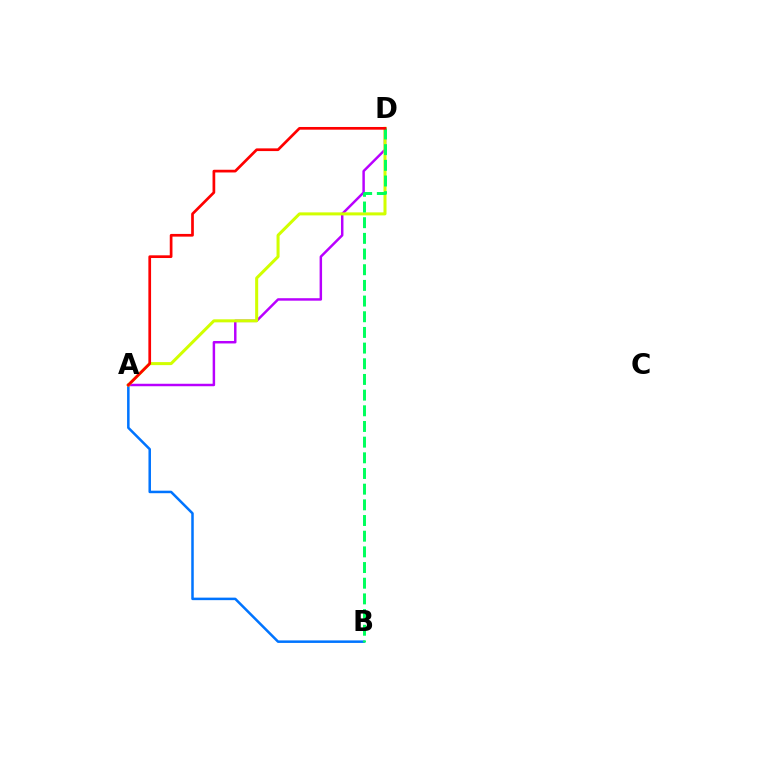{('A', 'B'): [{'color': '#0074ff', 'line_style': 'solid', 'thickness': 1.81}], ('A', 'D'): [{'color': '#b900ff', 'line_style': 'solid', 'thickness': 1.78}, {'color': '#d1ff00', 'line_style': 'solid', 'thickness': 2.18}, {'color': '#ff0000', 'line_style': 'solid', 'thickness': 1.95}], ('B', 'D'): [{'color': '#00ff5c', 'line_style': 'dashed', 'thickness': 2.13}]}